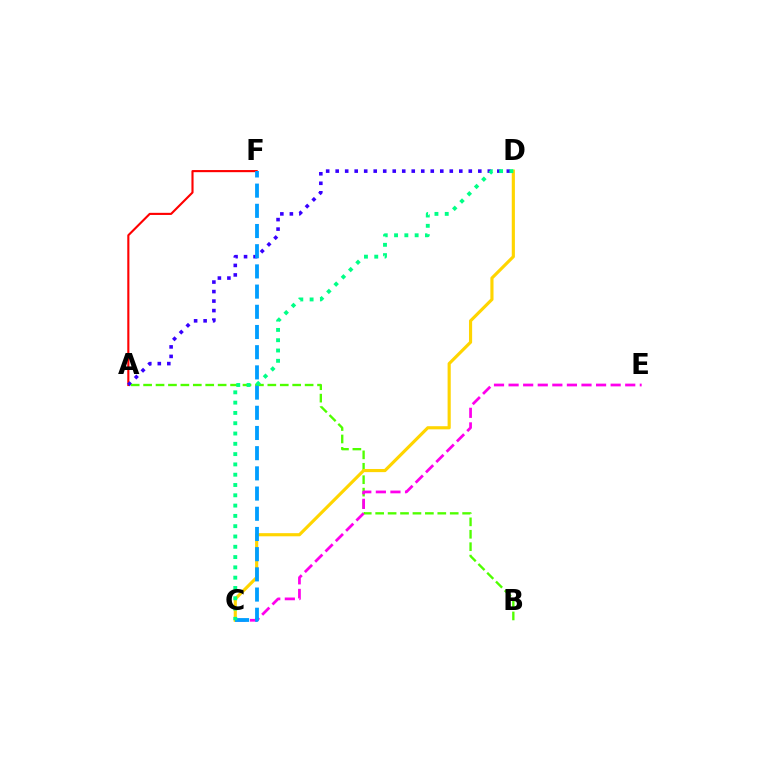{('A', 'F'): [{'color': '#ff0000', 'line_style': 'solid', 'thickness': 1.53}], ('A', 'D'): [{'color': '#3700ff', 'line_style': 'dotted', 'thickness': 2.58}], ('A', 'B'): [{'color': '#4fff00', 'line_style': 'dashed', 'thickness': 1.69}], ('C', 'E'): [{'color': '#ff00ed', 'line_style': 'dashed', 'thickness': 1.98}], ('C', 'D'): [{'color': '#ffd500', 'line_style': 'solid', 'thickness': 2.26}, {'color': '#00ff86', 'line_style': 'dotted', 'thickness': 2.8}], ('C', 'F'): [{'color': '#009eff', 'line_style': 'dashed', 'thickness': 2.74}]}